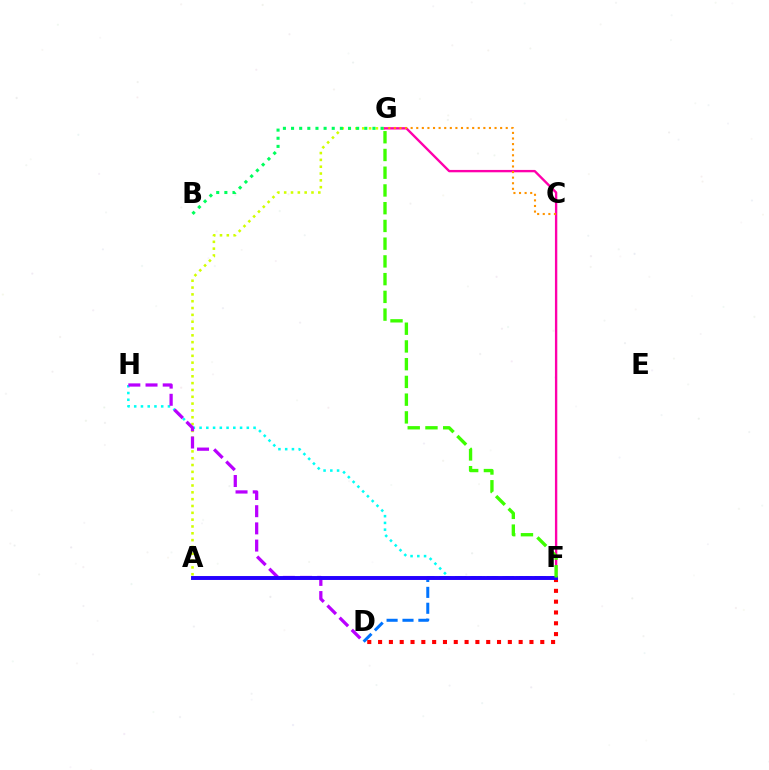{('A', 'G'): [{'color': '#d1ff00', 'line_style': 'dotted', 'thickness': 1.85}], ('F', 'G'): [{'color': '#ff00ac', 'line_style': 'solid', 'thickness': 1.7}, {'color': '#3dff00', 'line_style': 'dashed', 'thickness': 2.41}], ('D', 'F'): [{'color': '#0074ff', 'line_style': 'dashed', 'thickness': 2.16}, {'color': '#ff0000', 'line_style': 'dotted', 'thickness': 2.94}], ('F', 'H'): [{'color': '#00fff6', 'line_style': 'dotted', 'thickness': 1.83}], ('B', 'G'): [{'color': '#00ff5c', 'line_style': 'dotted', 'thickness': 2.21}], ('D', 'H'): [{'color': '#b900ff', 'line_style': 'dashed', 'thickness': 2.34}], ('C', 'G'): [{'color': '#ff9400', 'line_style': 'dotted', 'thickness': 1.52}], ('A', 'F'): [{'color': '#2500ff', 'line_style': 'solid', 'thickness': 2.82}]}